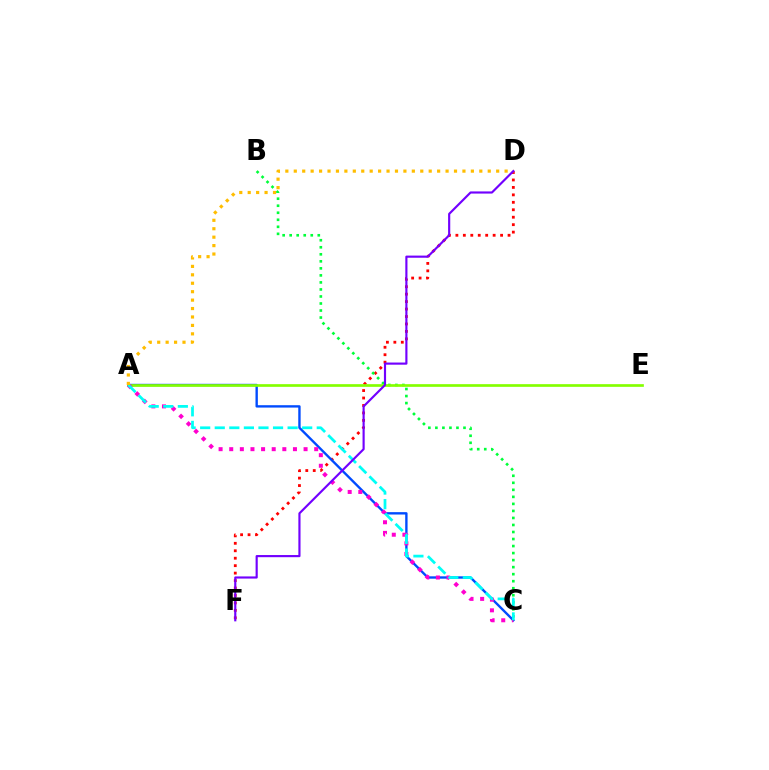{('D', 'F'): [{'color': '#ff0000', 'line_style': 'dotted', 'thickness': 2.02}, {'color': '#7200ff', 'line_style': 'solid', 'thickness': 1.55}], ('B', 'C'): [{'color': '#00ff39', 'line_style': 'dotted', 'thickness': 1.91}], ('A', 'C'): [{'color': '#004bff', 'line_style': 'solid', 'thickness': 1.71}, {'color': '#ff00cf', 'line_style': 'dotted', 'thickness': 2.89}, {'color': '#00fff6', 'line_style': 'dashed', 'thickness': 1.98}], ('A', 'E'): [{'color': '#84ff00', 'line_style': 'solid', 'thickness': 1.93}], ('A', 'D'): [{'color': '#ffbd00', 'line_style': 'dotted', 'thickness': 2.29}]}